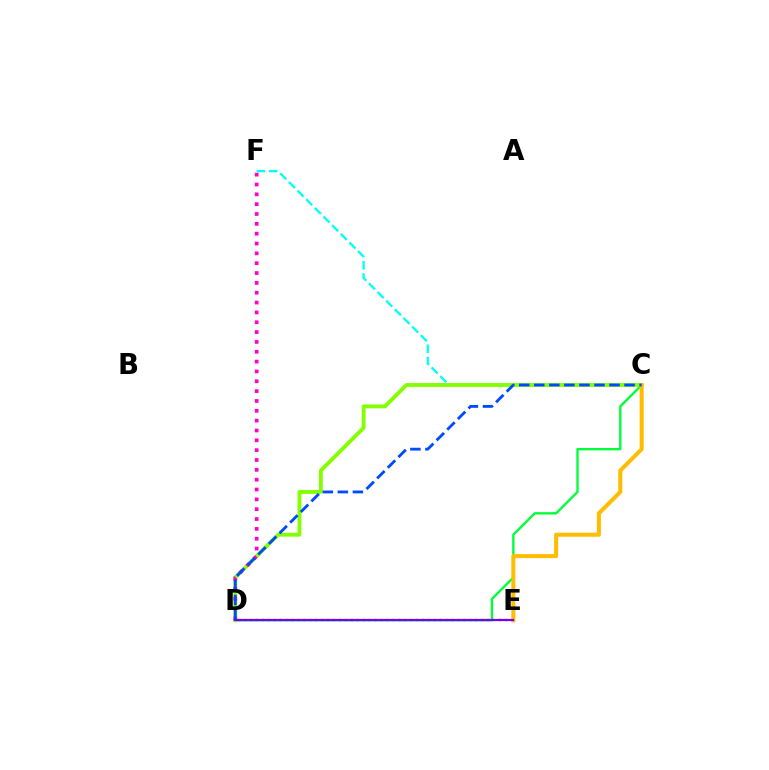{('D', 'E'): [{'color': '#ff0000', 'line_style': 'dotted', 'thickness': 1.61}, {'color': '#7200ff', 'line_style': 'solid', 'thickness': 1.57}], ('C', 'D'): [{'color': '#00ff39', 'line_style': 'solid', 'thickness': 1.69}, {'color': '#84ff00', 'line_style': 'solid', 'thickness': 2.78}, {'color': '#004bff', 'line_style': 'dashed', 'thickness': 2.04}], ('C', 'F'): [{'color': '#00fff6', 'line_style': 'dashed', 'thickness': 1.66}], ('C', 'E'): [{'color': '#ffbd00', 'line_style': 'solid', 'thickness': 2.9}], ('D', 'F'): [{'color': '#ff00cf', 'line_style': 'dotted', 'thickness': 2.67}]}